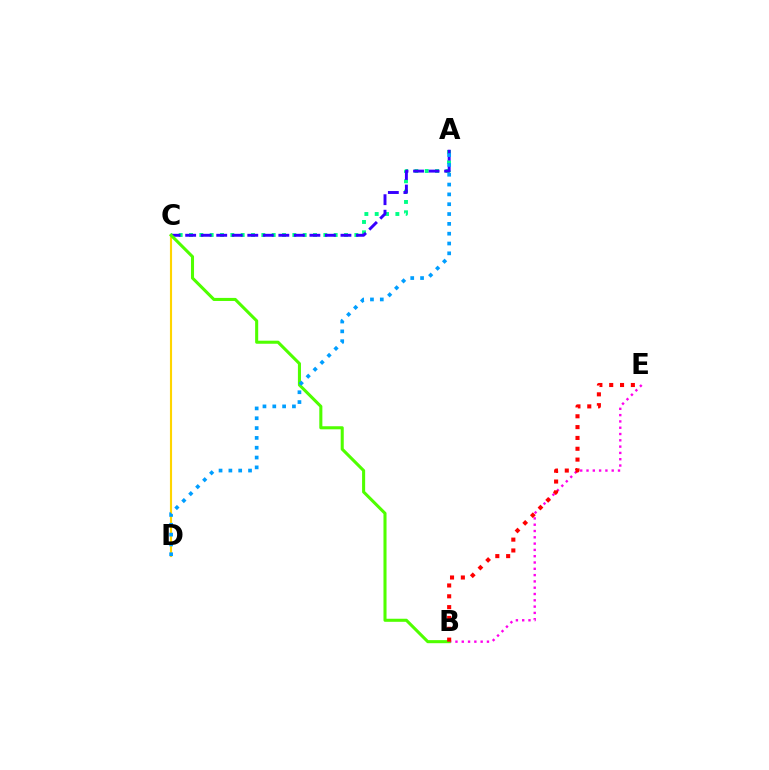{('A', 'C'): [{'color': '#00ff86', 'line_style': 'dotted', 'thickness': 2.81}, {'color': '#3700ff', 'line_style': 'dashed', 'thickness': 2.11}], ('B', 'E'): [{'color': '#ff00ed', 'line_style': 'dotted', 'thickness': 1.71}, {'color': '#ff0000', 'line_style': 'dotted', 'thickness': 2.94}], ('C', 'D'): [{'color': '#ffd500', 'line_style': 'solid', 'thickness': 1.54}], ('B', 'C'): [{'color': '#4fff00', 'line_style': 'solid', 'thickness': 2.21}], ('A', 'D'): [{'color': '#009eff', 'line_style': 'dotted', 'thickness': 2.67}]}